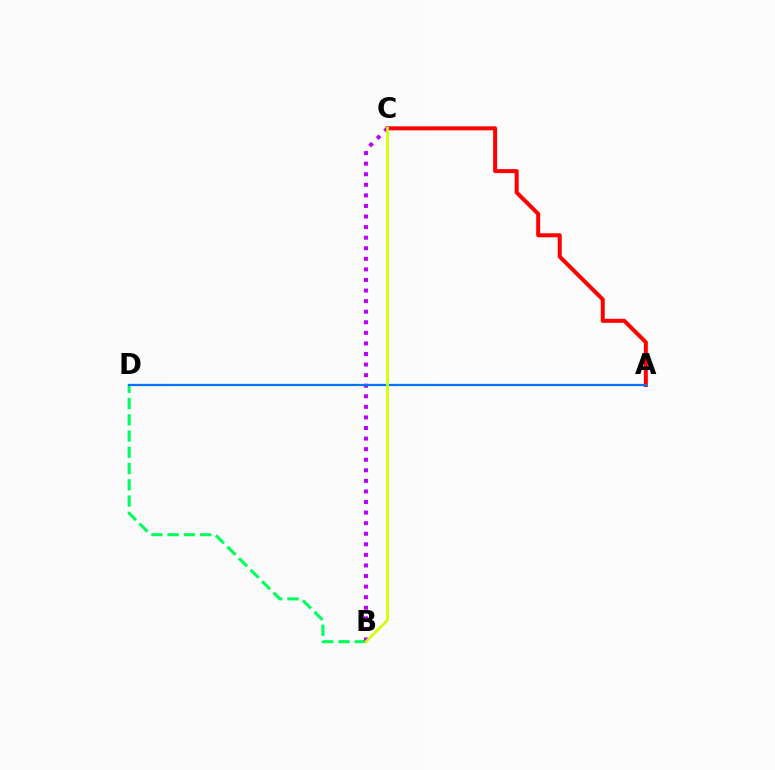{('A', 'C'): [{'color': '#ff0000', 'line_style': 'solid', 'thickness': 2.88}], ('B', 'D'): [{'color': '#00ff5c', 'line_style': 'dashed', 'thickness': 2.21}], ('B', 'C'): [{'color': '#b900ff', 'line_style': 'dotted', 'thickness': 2.87}, {'color': '#d1ff00', 'line_style': 'solid', 'thickness': 1.93}], ('A', 'D'): [{'color': '#0074ff', 'line_style': 'solid', 'thickness': 1.62}]}